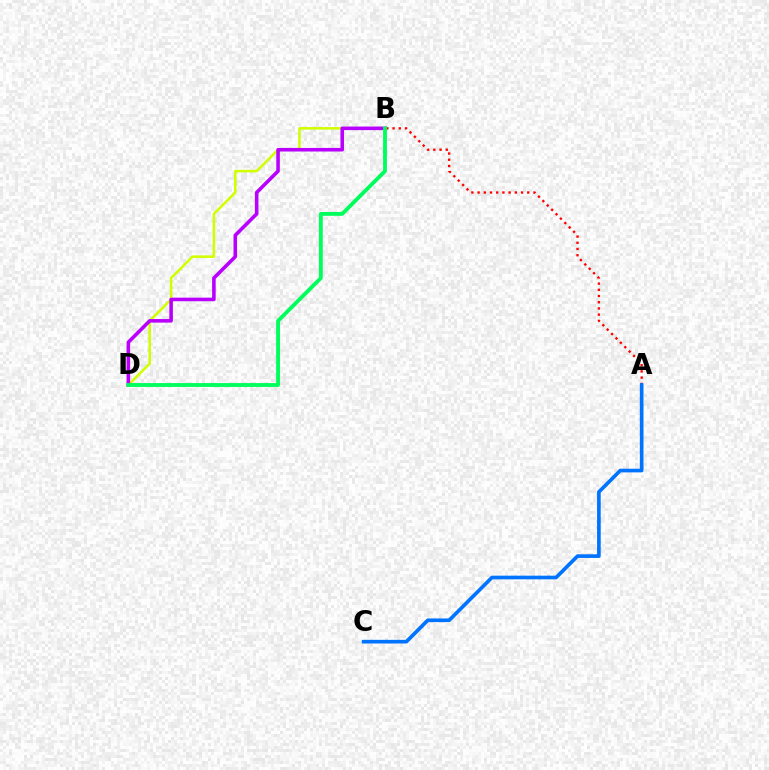{('A', 'B'): [{'color': '#ff0000', 'line_style': 'dotted', 'thickness': 1.69}], ('B', 'D'): [{'color': '#d1ff00', 'line_style': 'solid', 'thickness': 1.82}, {'color': '#b900ff', 'line_style': 'solid', 'thickness': 2.57}, {'color': '#00ff5c', 'line_style': 'solid', 'thickness': 2.77}], ('A', 'C'): [{'color': '#0074ff', 'line_style': 'solid', 'thickness': 2.63}]}